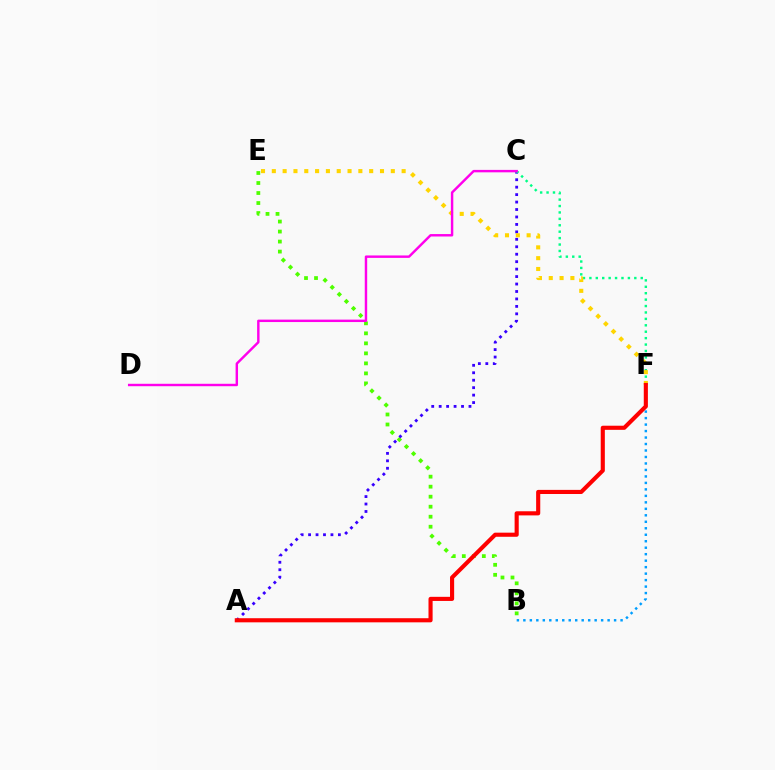{('B', 'E'): [{'color': '#4fff00', 'line_style': 'dotted', 'thickness': 2.72}], ('A', 'C'): [{'color': '#3700ff', 'line_style': 'dotted', 'thickness': 2.02}], ('C', 'F'): [{'color': '#00ff86', 'line_style': 'dotted', 'thickness': 1.74}], ('B', 'F'): [{'color': '#009eff', 'line_style': 'dotted', 'thickness': 1.76}], ('E', 'F'): [{'color': '#ffd500', 'line_style': 'dotted', 'thickness': 2.94}], ('C', 'D'): [{'color': '#ff00ed', 'line_style': 'solid', 'thickness': 1.75}], ('A', 'F'): [{'color': '#ff0000', 'line_style': 'solid', 'thickness': 2.96}]}